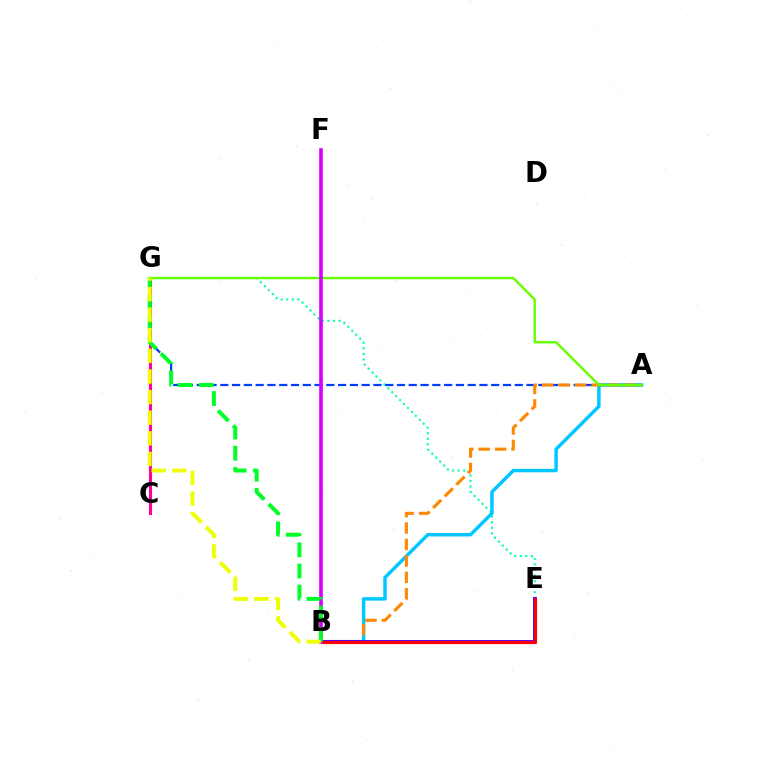{('E', 'G'): [{'color': '#00ffaf', 'line_style': 'dotted', 'thickness': 1.51}], ('A', 'B'): [{'color': '#00c7ff', 'line_style': 'solid', 'thickness': 2.49}, {'color': '#ff8800', 'line_style': 'dashed', 'thickness': 2.23}], ('A', 'G'): [{'color': '#003fff', 'line_style': 'dashed', 'thickness': 1.6}, {'color': '#66ff00', 'line_style': 'solid', 'thickness': 1.73}], ('C', 'G'): [{'color': '#ff00a0', 'line_style': 'solid', 'thickness': 2.22}], ('B', 'E'): [{'color': '#4f00ff', 'line_style': 'solid', 'thickness': 2.82}, {'color': '#ff0000', 'line_style': 'solid', 'thickness': 2.26}], ('B', 'F'): [{'color': '#d600ff', 'line_style': 'solid', 'thickness': 2.63}], ('B', 'G'): [{'color': '#00ff27', 'line_style': 'dashed', 'thickness': 2.88}, {'color': '#eeff00', 'line_style': 'dashed', 'thickness': 2.8}]}